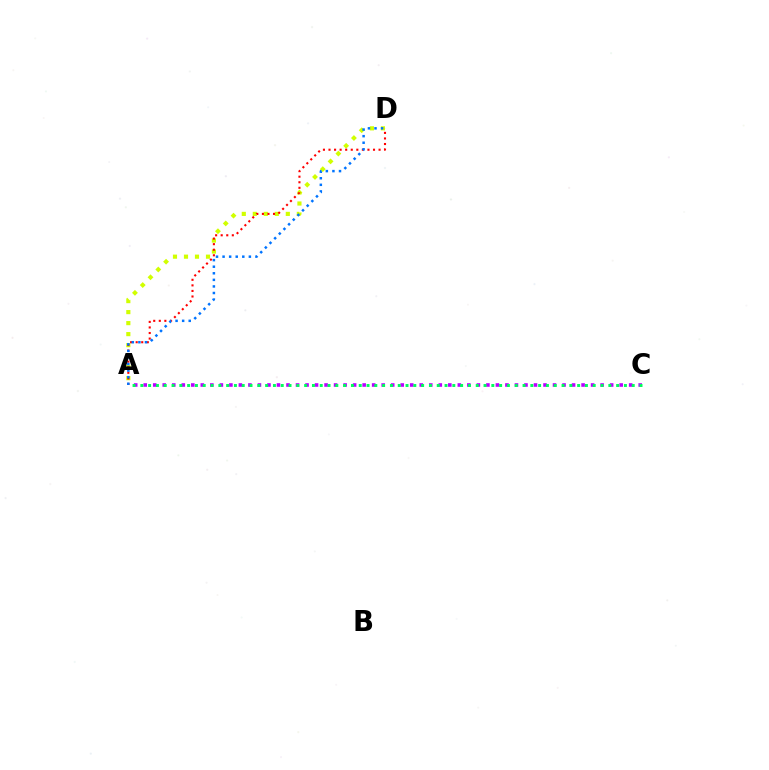{('A', 'D'): [{'color': '#d1ff00', 'line_style': 'dotted', 'thickness': 2.99}, {'color': '#ff0000', 'line_style': 'dotted', 'thickness': 1.51}, {'color': '#0074ff', 'line_style': 'dotted', 'thickness': 1.79}], ('A', 'C'): [{'color': '#b900ff', 'line_style': 'dotted', 'thickness': 2.59}, {'color': '#00ff5c', 'line_style': 'dotted', 'thickness': 2.12}]}